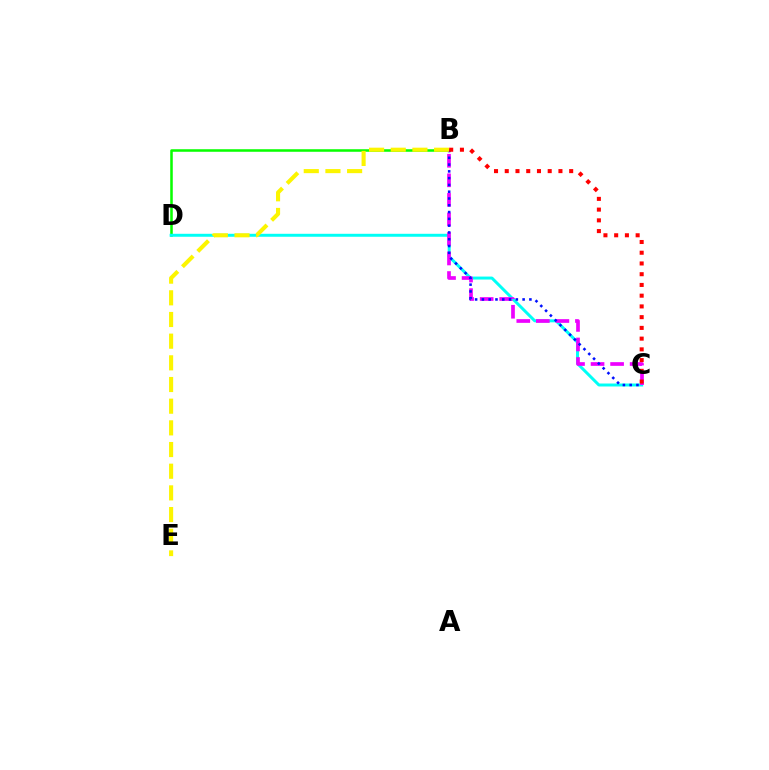{('B', 'D'): [{'color': '#08ff00', 'line_style': 'solid', 'thickness': 1.83}], ('C', 'D'): [{'color': '#00fff6', 'line_style': 'solid', 'thickness': 2.14}], ('B', 'C'): [{'color': '#ee00ff', 'line_style': 'dashed', 'thickness': 2.65}, {'color': '#0010ff', 'line_style': 'dotted', 'thickness': 1.84}, {'color': '#ff0000', 'line_style': 'dotted', 'thickness': 2.92}], ('B', 'E'): [{'color': '#fcf500', 'line_style': 'dashed', 'thickness': 2.94}]}